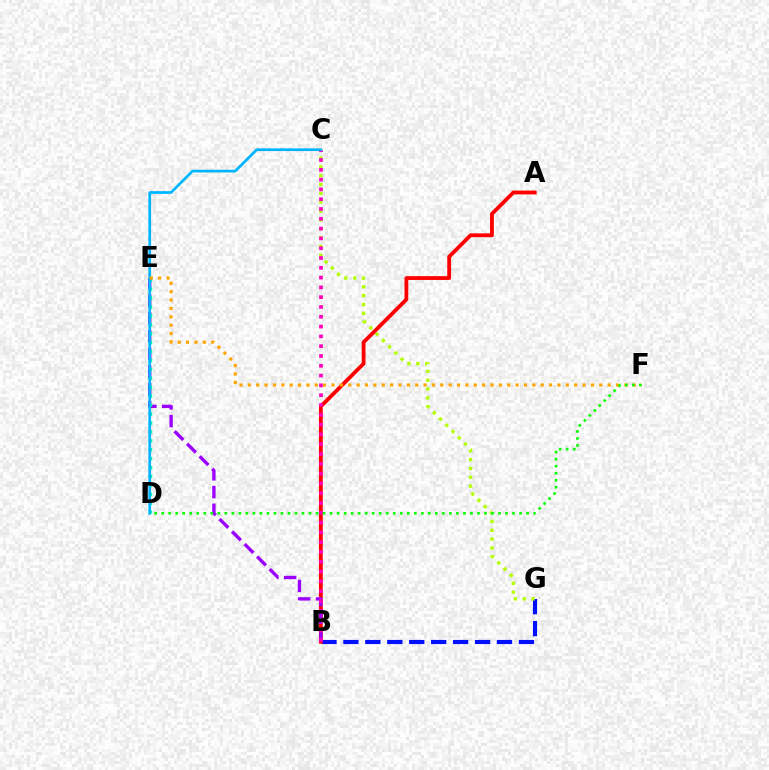{('B', 'G'): [{'color': '#0010ff', 'line_style': 'dashed', 'thickness': 2.98}], ('C', 'G'): [{'color': '#b3ff00', 'line_style': 'dotted', 'thickness': 2.4}], ('A', 'B'): [{'color': '#ff0000', 'line_style': 'solid', 'thickness': 2.75}], ('B', 'E'): [{'color': '#9b00ff', 'line_style': 'dashed', 'thickness': 2.41}], ('D', 'E'): [{'color': '#00ff9d', 'line_style': 'dotted', 'thickness': 2.42}], ('B', 'C'): [{'color': '#ff00bd', 'line_style': 'dotted', 'thickness': 2.66}], ('C', 'D'): [{'color': '#00b5ff', 'line_style': 'solid', 'thickness': 1.94}], ('E', 'F'): [{'color': '#ffa500', 'line_style': 'dotted', 'thickness': 2.27}], ('D', 'F'): [{'color': '#08ff00', 'line_style': 'dotted', 'thickness': 1.91}]}